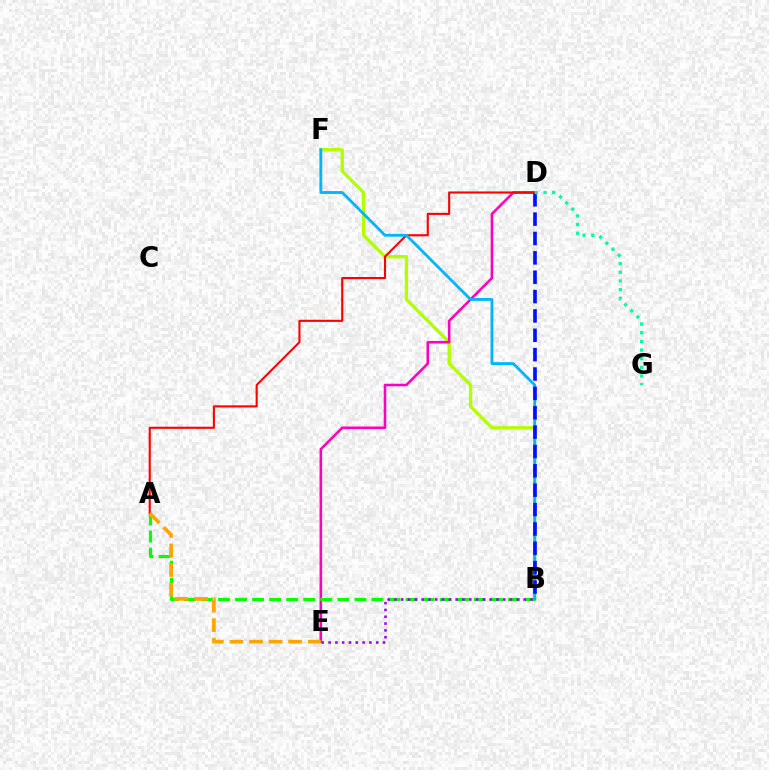{('B', 'F'): [{'color': '#b3ff00', 'line_style': 'solid', 'thickness': 2.42}, {'color': '#00b5ff', 'line_style': 'solid', 'thickness': 2.03}], ('D', 'E'): [{'color': '#ff00bd', 'line_style': 'solid', 'thickness': 1.85}], ('A', 'B'): [{'color': '#08ff00', 'line_style': 'dashed', 'thickness': 2.32}], ('A', 'D'): [{'color': '#ff0000', 'line_style': 'solid', 'thickness': 1.52}], ('B', 'E'): [{'color': '#9b00ff', 'line_style': 'dotted', 'thickness': 1.85}], ('A', 'E'): [{'color': '#ffa500', 'line_style': 'dashed', 'thickness': 2.66}], ('B', 'D'): [{'color': '#0010ff', 'line_style': 'dashed', 'thickness': 2.63}], ('D', 'G'): [{'color': '#00ff9d', 'line_style': 'dotted', 'thickness': 2.35}]}